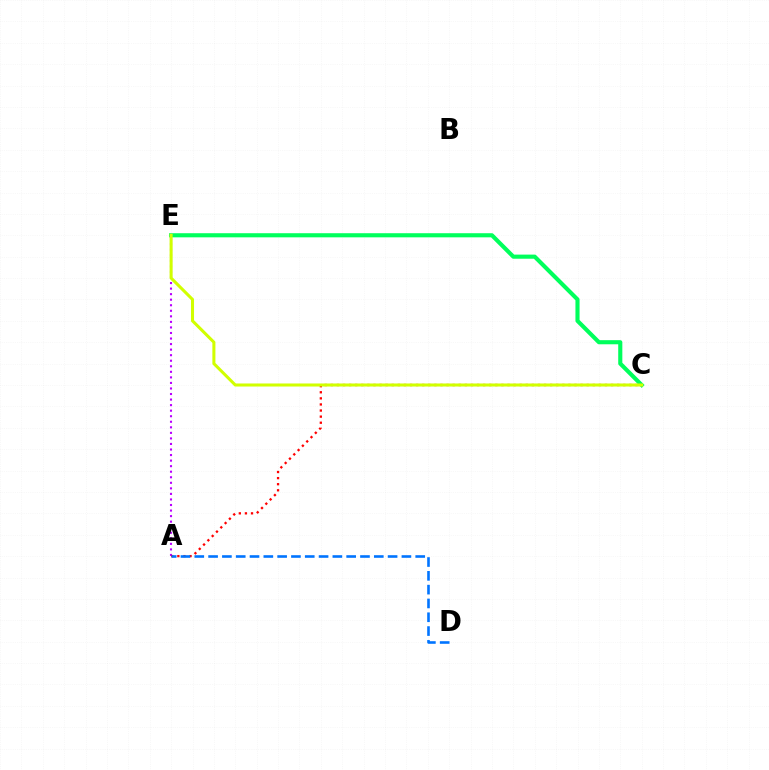{('A', 'E'): [{'color': '#b900ff', 'line_style': 'dotted', 'thickness': 1.51}], ('A', 'C'): [{'color': '#ff0000', 'line_style': 'dotted', 'thickness': 1.66}], ('C', 'E'): [{'color': '#00ff5c', 'line_style': 'solid', 'thickness': 2.97}, {'color': '#d1ff00', 'line_style': 'solid', 'thickness': 2.19}], ('A', 'D'): [{'color': '#0074ff', 'line_style': 'dashed', 'thickness': 1.88}]}